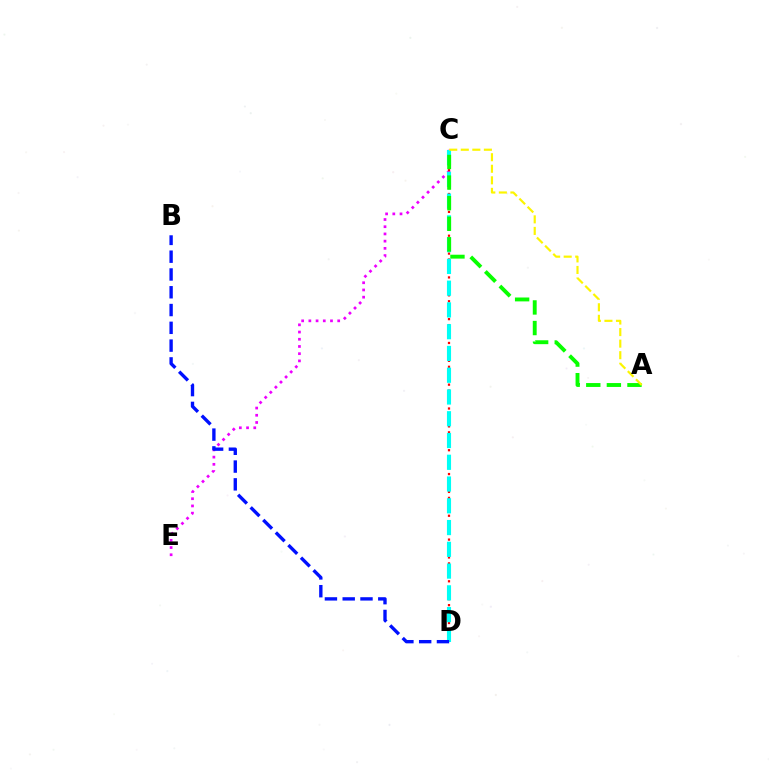{('C', 'E'): [{'color': '#ee00ff', 'line_style': 'dotted', 'thickness': 1.96}], ('C', 'D'): [{'color': '#ff0000', 'line_style': 'dotted', 'thickness': 1.62}, {'color': '#00fff6', 'line_style': 'dashed', 'thickness': 2.96}], ('A', 'C'): [{'color': '#08ff00', 'line_style': 'dashed', 'thickness': 2.8}, {'color': '#fcf500', 'line_style': 'dashed', 'thickness': 1.57}], ('B', 'D'): [{'color': '#0010ff', 'line_style': 'dashed', 'thickness': 2.42}]}